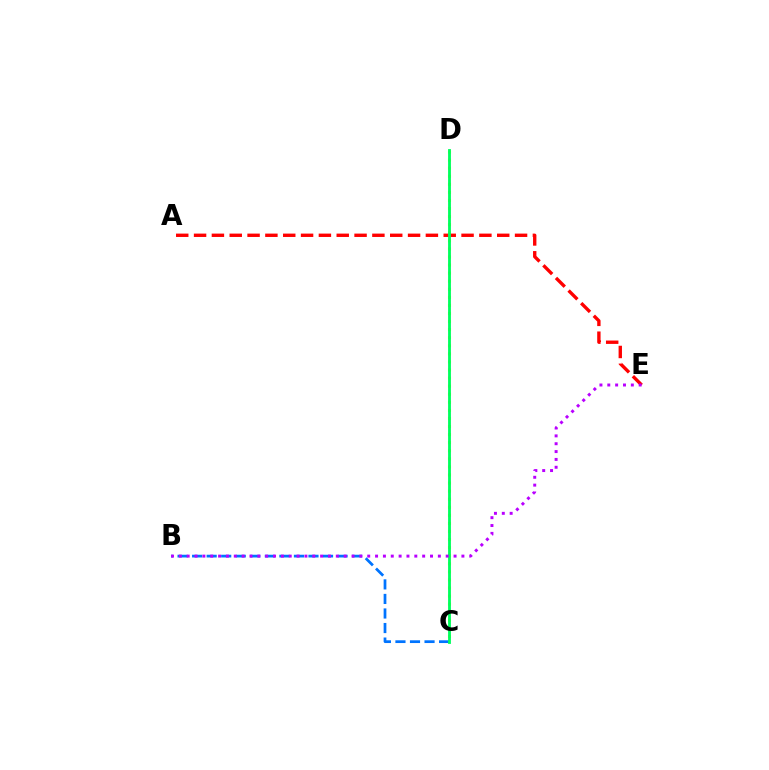{('C', 'D'): [{'color': '#d1ff00', 'line_style': 'dotted', 'thickness': 2.19}, {'color': '#00ff5c', 'line_style': 'solid', 'thickness': 2.04}], ('A', 'E'): [{'color': '#ff0000', 'line_style': 'dashed', 'thickness': 2.42}], ('B', 'C'): [{'color': '#0074ff', 'line_style': 'dashed', 'thickness': 1.98}], ('B', 'E'): [{'color': '#b900ff', 'line_style': 'dotted', 'thickness': 2.13}]}